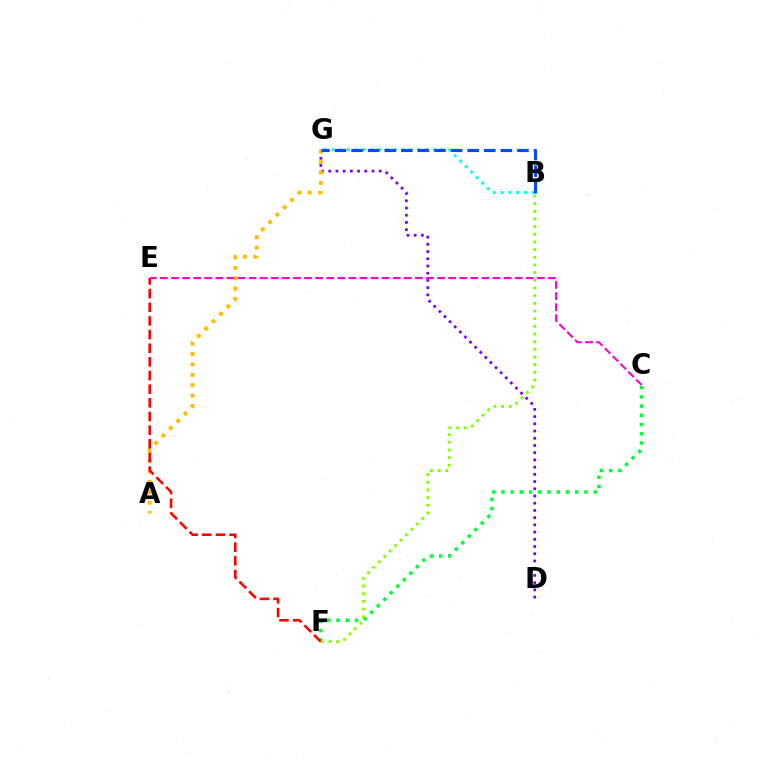{('D', 'G'): [{'color': '#7200ff', 'line_style': 'dotted', 'thickness': 1.96}], ('C', 'F'): [{'color': '#00ff39', 'line_style': 'dotted', 'thickness': 2.51}], ('A', 'G'): [{'color': '#ffbd00', 'line_style': 'dotted', 'thickness': 2.82}], ('E', 'F'): [{'color': '#ff0000', 'line_style': 'dashed', 'thickness': 1.86}], ('B', 'G'): [{'color': '#00fff6', 'line_style': 'dotted', 'thickness': 2.12}, {'color': '#004bff', 'line_style': 'dashed', 'thickness': 2.25}], ('B', 'F'): [{'color': '#84ff00', 'line_style': 'dotted', 'thickness': 2.08}], ('C', 'E'): [{'color': '#ff00cf', 'line_style': 'dashed', 'thickness': 1.51}]}